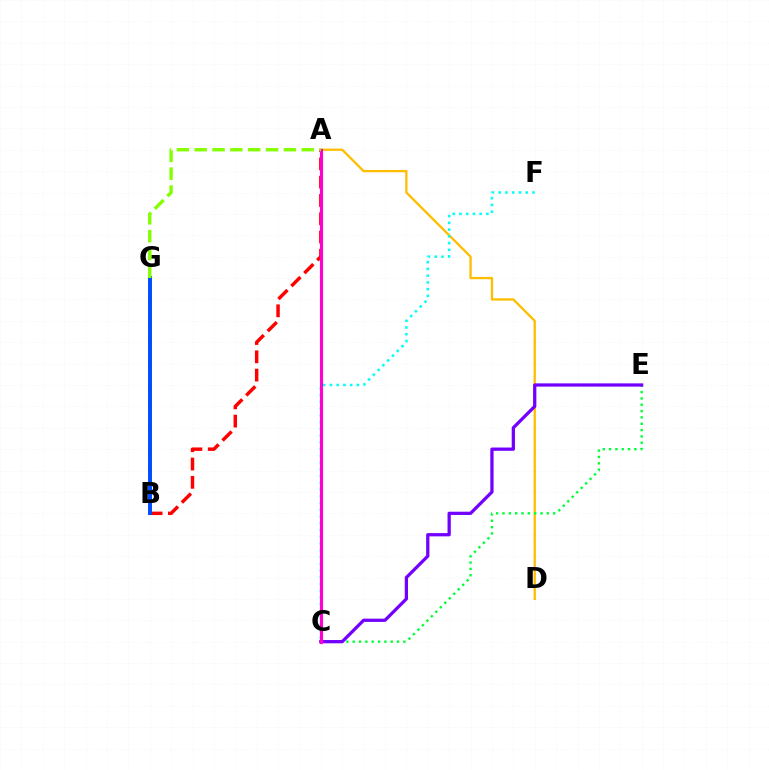{('A', 'D'): [{'color': '#ffbd00', 'line_style': 'solid', 'thickness': 1.66}], ('C', 'E'): [{'color': '#00ff39', 'line_style': 'dotted', 'thickness': 1.72}, {'color': '#7200ff', 'line_style': 'solid', 'thickness': 2.35}], ('A', 'B'): [{'color': '#ff0000', 'line_style': 'dashed', 'thickness': 2.48}], ('B', 'G'): [{'color': '#004bff', 'line_style': 'solid', 'thickness': 2.84}], ('C', 'F'): [{'color': '#00fff6', 'line_style': 'dotted', 'thickness': 1.83}], ('A', 'C'): [{'color': '#ff00cf', 'line_style': 'solid', 'thickness': 2.25}], ('A', 'G'): [{'color': '#84ff00', 'line_style': 'dashed', 'thickness': 2.42}]}